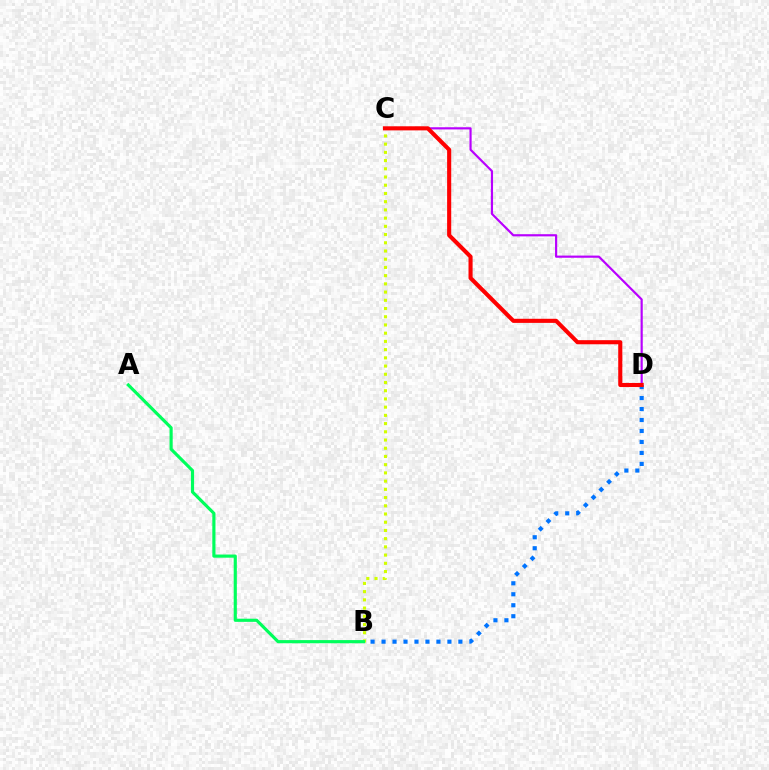{('B', 'D'): [{'color': '#0074ff', 'line_style': 'dotted', 'thickness': 2.98}], ('C', 'D'): [{'color': '#b900ff', 'line_style': 'solid', 'thickness': 1.57}, {'color': '#ff0000', 'line_style': 'solid', 'thickness': 2.95}], ('B', 'C'): [{'color': '#d1ff00', 'line_style': 'dotted', 'thickness': 2.23}], ('A', 'B'): [{'color': '#00ff5c', 'line_style': 'solid', 'thickness': 2.27}]}